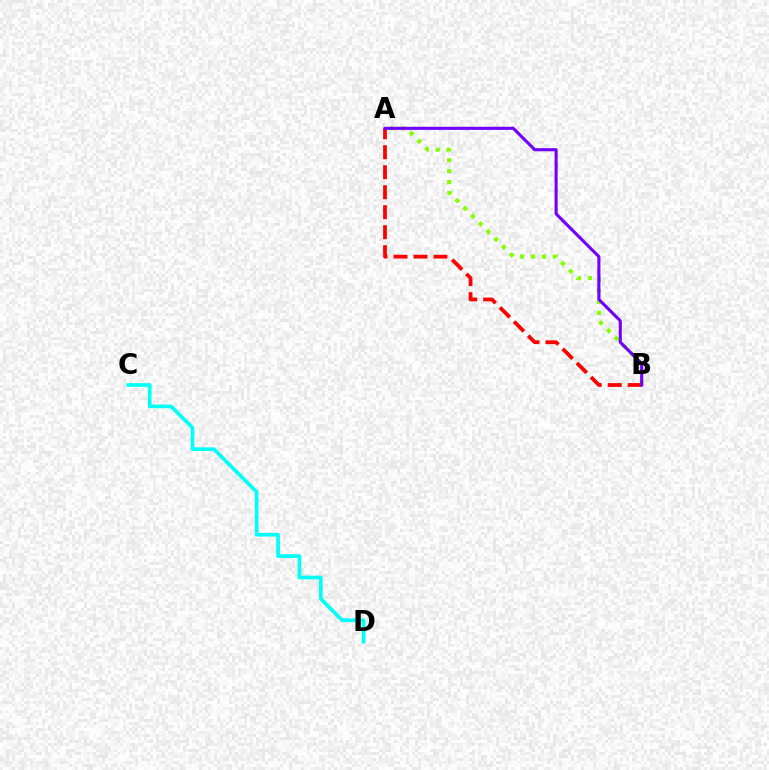{('A', 'B'): [{'color': '#84ff00', 'line_style': 'dotted', 'thickness': 2.98}, {'color': '#ff0000', 'line_style': 'dashed', 'thickness': 2.72}, {'color': '#7200ff', 'line_style': 'solid', 'thickness': 2.23}], ('C', 'D'): [{'color': '#00fff6', 'line_style': 'solid', 'thickness': 2.64}]}